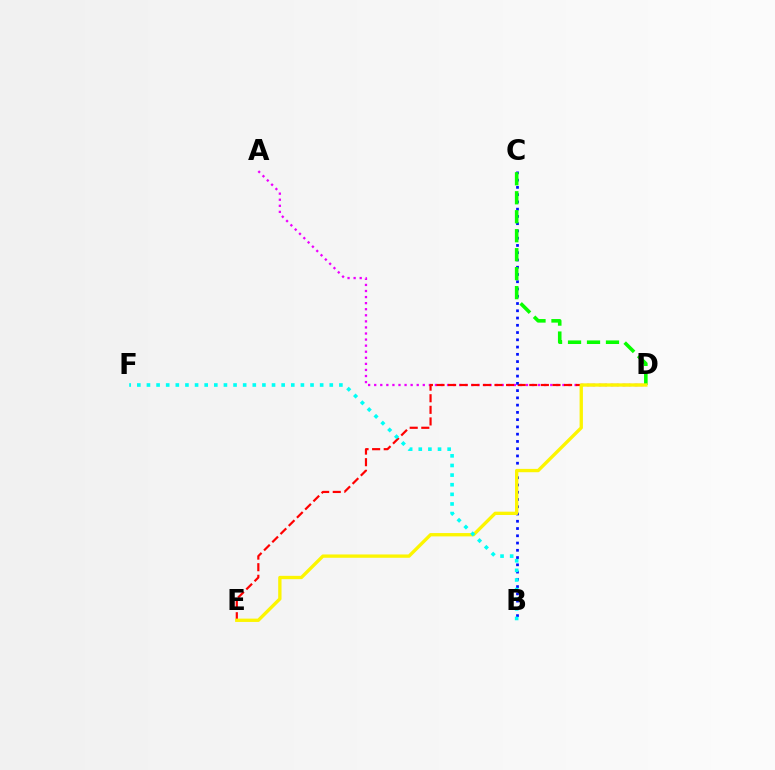{('A', 'D'): [{'color': '#ee00ff', 'line_style': 'dotted', 'thickness': 1.65}], ('D', 'E'): [{'color': '#ff0000', 'line_style': 'dashed', 'thickness': 1.58}, {'color': '#fcf500', 'line_style': 'solid', 'thickness': 2.39}], ('B', 'C'): [{'color': '#0010ff', 'line_style': 'dotted', 'thickness': 1.97}], ('C', 'D'): [{'color': '#08ff00', 'line_style': 'dashed', 'thickness': 2.58}], ('B', 'F'): [{'color': '#00fff6', 'line_style': 'dotted', 'thickness': 2.61}]}